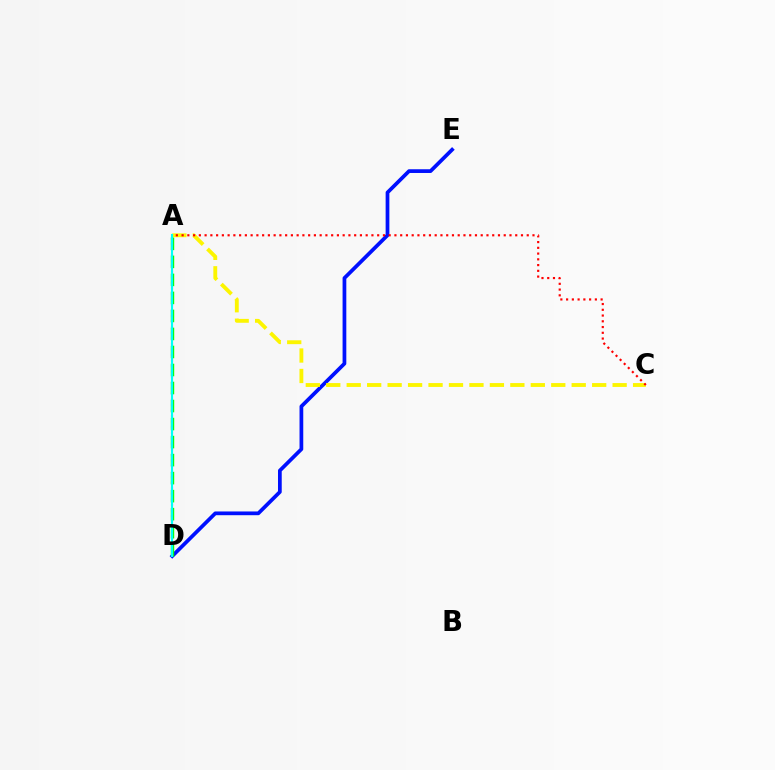{('D', 'E'): [{'color': '#0010ff', 'line_style': 'solid', 'thickness': 2.69}], ('A', 'C'): [{'color': '#fcf500', 'line_style': 'dashed', 'thickness': 2.78}, {'color': '#ff0000', 'line_style': 'dotted', 'thickness': 1.56}], ('A', 'D'): [{'color': '#08ff00', 'line_style': 'dashed', 'thickness': 2.45}, {'color': '#ee00ff', 'line_style': 'dotted', 'thickness': 1.51}, {'color': '#00fff6', 'line_style': 'solid', 'thickness': 1.53}]}